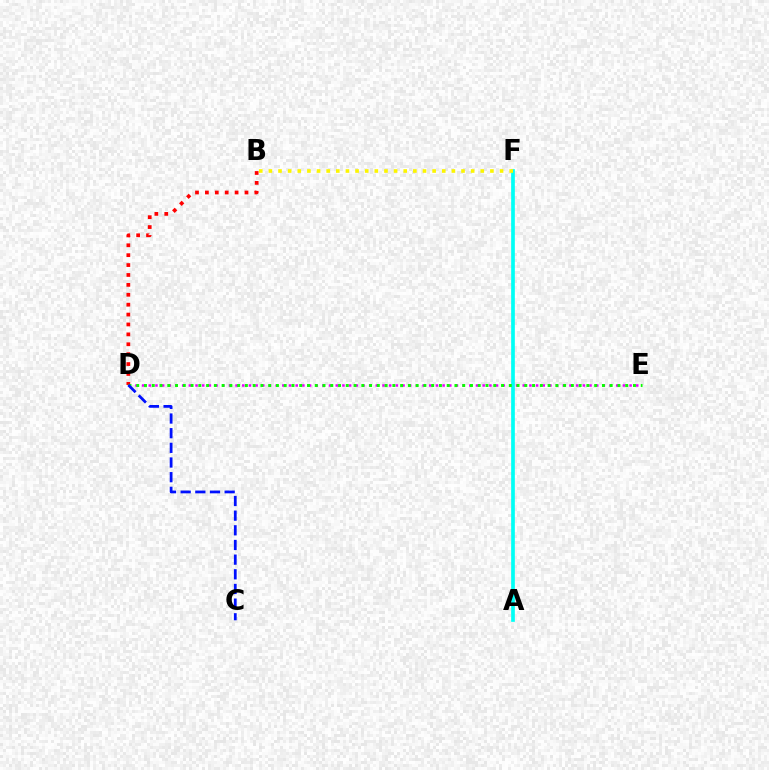{('D', 'E'): [{'color': '#ee00ff', 'line_style': 'dotted', 'thickness': 1.81}, {'color': '#08ff00', 'line_style': 'dotted', 'thickness': 2.11}], ('A', 'F'): [{'color': '#00fff6', 'line_style': 'solid', 'thickness': 2.65}], ('B', 'D'): [{'color': '#ff0000', 'line_style': 'dotted', 'thickness': 2.69}], ('B', 'F'): [{'color': '#fcf500', 'line_style': 'dotted', 'thickness': 2.62}], ('C', 'D'): [{'color': '#0010ff', 'line_style': 'dashed', 'thickness': 1.99}]}